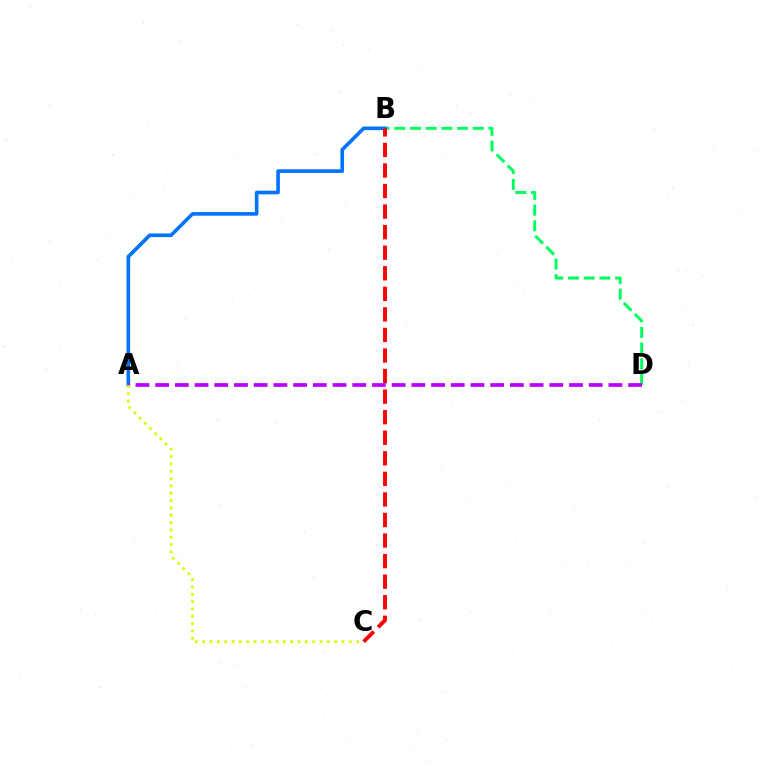{('B', 'D'): [{'color': '#00ff5c', 'line_style': 'dashed', 'thickness': 2.13}], ('A', 'B'): [{'color': '#0074ff', 'line_style': 'solid', 'thickness': 2.61}], ('B', 'C'): [{'color': '#ff0000', 'line_style': 'dashed', 'thickness': 2.79}], ('A', 'D'): [{'color': '#b900ff', 'line_style': 'dashed', 'thickness': 2.68}], ('A', 'C'): [{'color': '#d1ff00', 'line_style': 'dotted', 'thickness': 1.99}]}